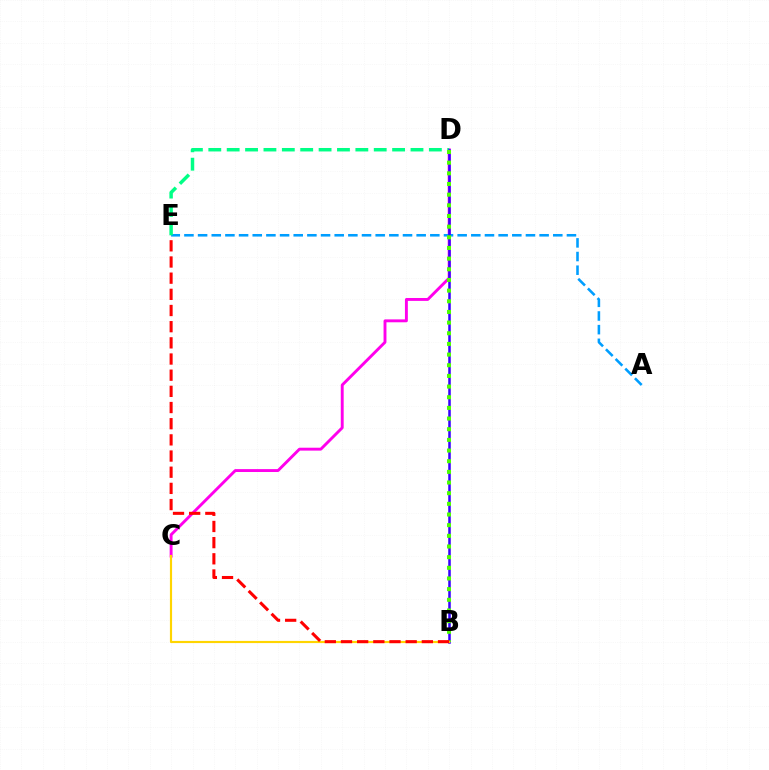{('C', 'D'): [{'color': '#ff00ed', 'line_style': 'solid', 'thickness': 2.09}], ('A', 'E'): [{'color': '#009eff', 'line_style': 'dashed', 'thickness': 1.86}], ('D', 'E'): [{'color': '#00ff86', 'line_style': 'dashed', 'thickness': 2.5}], ('B', 'D'): [{'color': '#3700ff', 'line_style': 'solid', 'thickness': 1.82}, {'color': '#4fff00', 'line_style': 'dotted', 'thickness': 2.9}], ('B', 'C'): [{'color': '#ffd500', 'line_style': 'solid', 'thickness': 1.56}], ('B', 'E'): [{'color': '#ff0000', 'line_style': 'dashed', 'thickness': 2.2}]}